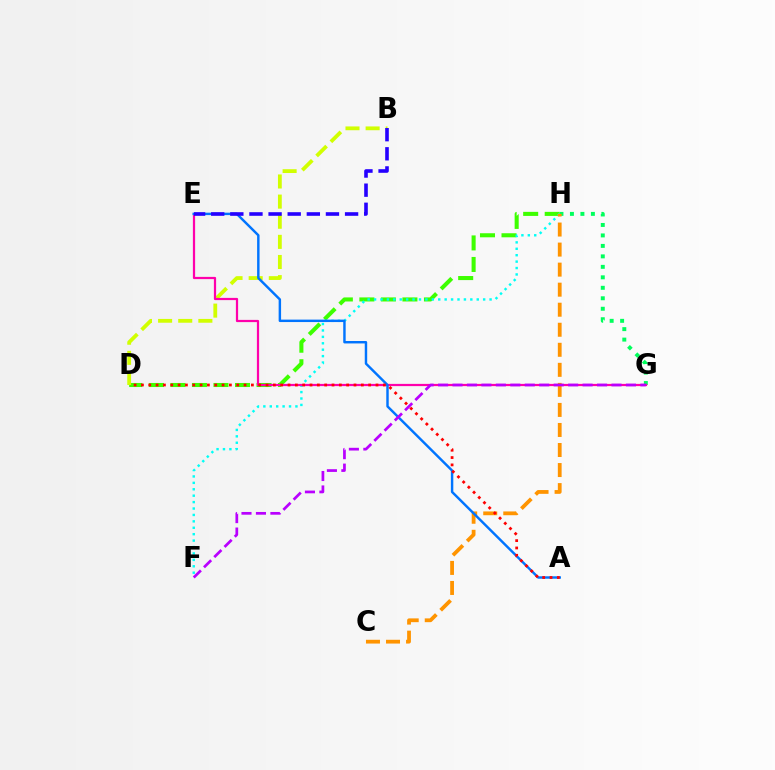{('D', 'H'): [{'color': '#3dff00', 'line_style': 'dashed', 'thickness': 2.92}], ('B', 'D'): [{'color': '#d1ff00', 'line_style': 'dashed', 'thickness': 2.73}], ('F', 'H'): [{'color': '#00fff6', 'line_style': 'dotted', 'thickness': 1.74}], ('G', 'H'): [{'color': '#00ff5c', 'line_style': 'dotted', 'thickness': 2.85}], ('E', 'G'): [{'color': '#ff00ac', 'line_style': 'solid', 'thickness': 1.6}], ('C', 'H'): [{'color': '#ff9400', 'line_style': 'dashed', 'thickness': 2.72}], ('A', 'E'): [{'color': '#0074ff', 'line_style': 'solid', 'thickness': 1.75}], ('B', 'E'): [{'color': '#2500ff', 'line_style': 'dashed', 'thickness': 2.6}], ('A', 'D'): [{'color': '#ff0000', 'line_style': 'dotted', 'thickness': 1.99}], ('F', 'G'): [{'color': '#b900ff', 'line_style': 'dashed', 'thickness': 1.96}]}